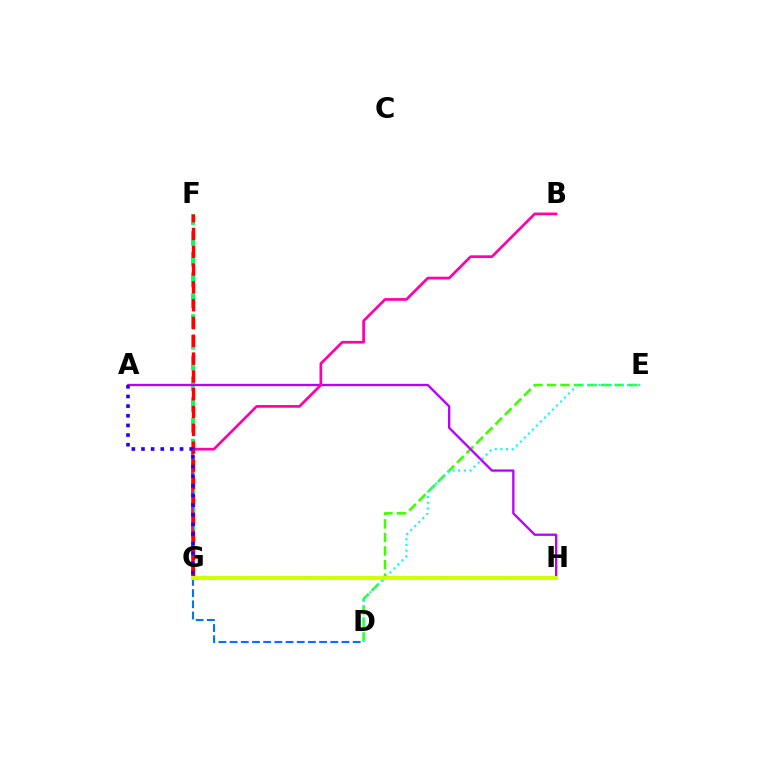{('G', 'H'): [{'color': '#ff9400', 'line_style': 'dotted', 'thickness': 2.98}, {'color': '#d1ff00', 'line_style': 'solid', 'thickness': 2.89}], ('D', 'E'): [{'color': '#3dff00', 'line_style': 'dashed', 'thickness': 1.84}, {'color': '#00fff6', 'line_style': 'dotted', 'thickness': 1.54}], ('D', 'G'): [{'color': '#0074ff', 'line_style': 'dashed', 'thickness': 1.52}], ('F', 'G'): [{'color': '#00ff5c', 'line_style': 'dashed', 'thickness': 2.82}, {'color': '#ff0000', 'line_style': 'dashed', 'thickness': 2.42}], ('A', 'H'): [{'color': '#b900ff', 'line_style': 'solid', 'thickness': 1.67}], ('B', 'G'): [{'color': '#ff00ac', 'line_style': 'solid', 'thickness': 1.94}], ('A', 'G'): [{'color': '#2500ff', 'line_style': 'dotted', 'thickness': 2.62}]}